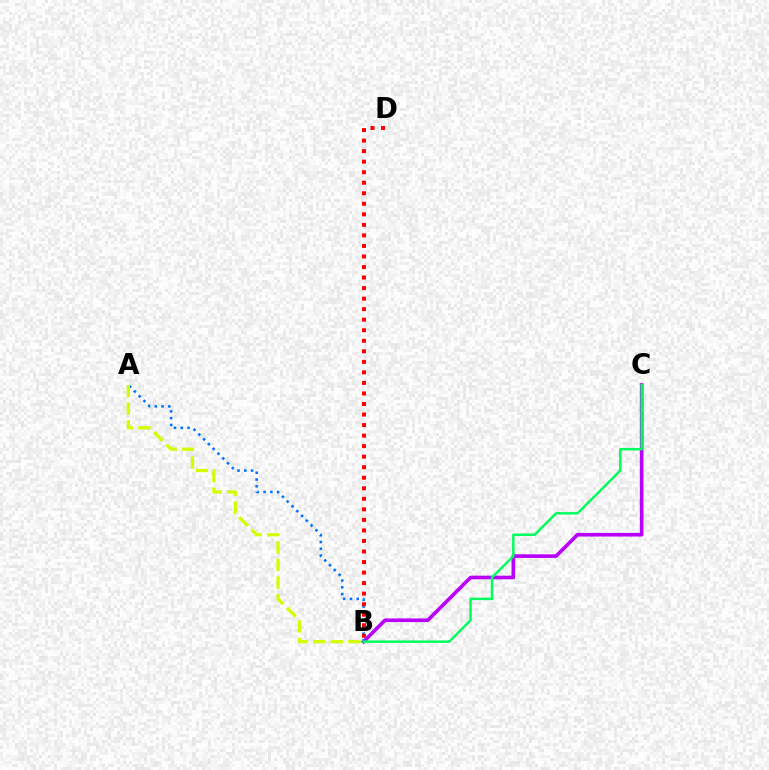{('B', 'C'): [{'color': '#b900ff', 'line_style': 'solid', 'thickness': 2.62}, {'color': '#00ff5c', 'line_style': 'solid', 'thickness': 1.78}], ('A', 'B'): [{'color': '#0074ff', 'line_style': 'dotted', 'thickness': 1.84}, {'color': '#d1ff00', 'line_style': 'dashed', 'thickness': 2.39}], ('B', 'D'): [{'color': '#ff0000', 'line_style': 'dotted', 'thickness': 2.86}]}